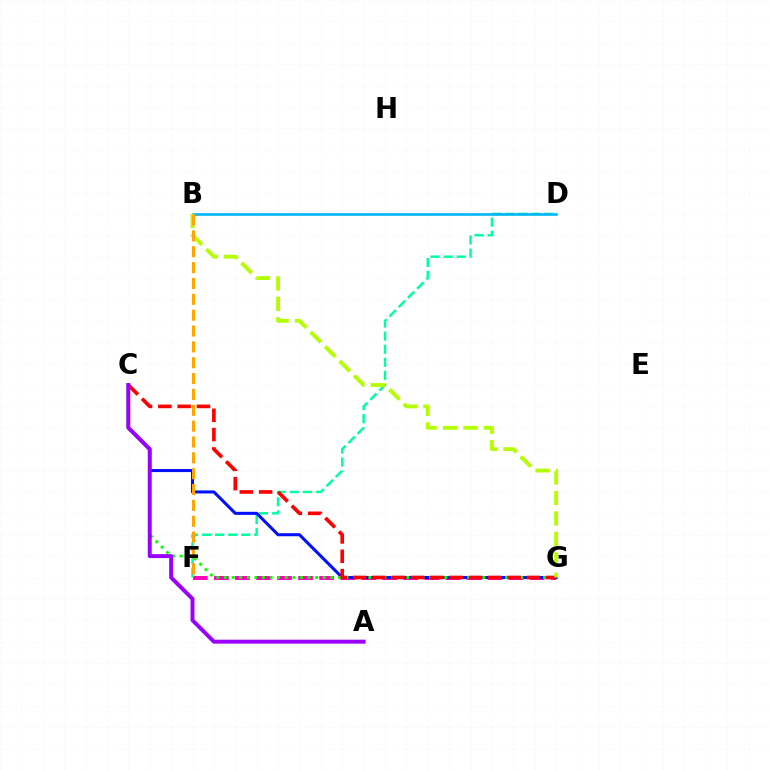{('F', 'G'): [{'color': '#ff00bd', 'line_style': 'dashed', 'thickness': 2.86}], ('D', 'F'): [{'color': '#00ff9d', 'line_style': 'dashed', 'thickness': 1.77}], ('C', 'G'): [{'color': '#0010ff', 'line_style': 'solid', 'thickness': 2.2}, {'color': '#08ff00', 'line_style': 'dotted', 'thickness': 2.06}, {'color': '#ff0000', 'line_style': 'dashed', 'thickness': 2.62}], ('B', 'D'): [{'color': '#00b5ff', 'line_style': 'solid', 'thickness': 1.88}], ('A', 'C'): [{'color': '#9b00ff', 'line_style': 'solid', 'thickness': 2.84}], ('B', 'G'): [{'color': '#b3ff00', 'line_style': 'dashed', 'thickness': 2.78}], ('B', 'F'): [{'color': '#ffa500', 'line_style': 'dashed', 'thickness': 2.15}]}